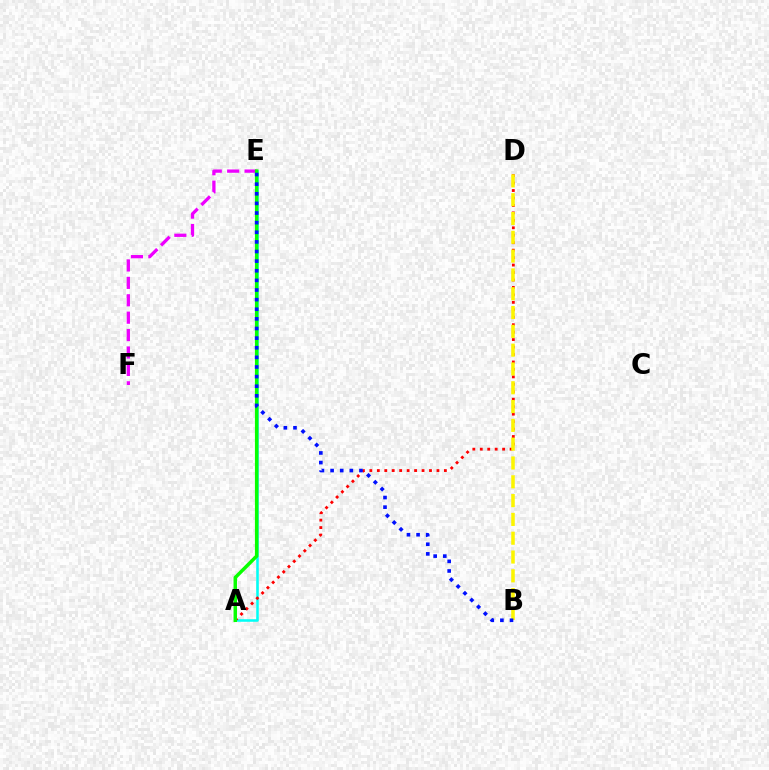{('A', 'E'): [{'color': '#00fff6', 'line_style': 'solid', 'thickness': 1.83}, {'color': '#08ff00', 'line_style': 'solid', 'thickness': 2.51}], ('A', 'D'): [{'color': '#ff0000', 'line_style': 'dotted', 'thickness': 2.03}], ('E', 'F'): [{'color': '#ee00ff', 'line_style': 'dashed', 'thickness': 2.37}], ('B', 'D'): [{'color': '#fcf500', 'line_style': 'dashed', 'thickness': 2.55}], ('B', 'E'): [{'color': '#0010ff', 'line_style': 'dotted', 'thickness': 2.61}]}